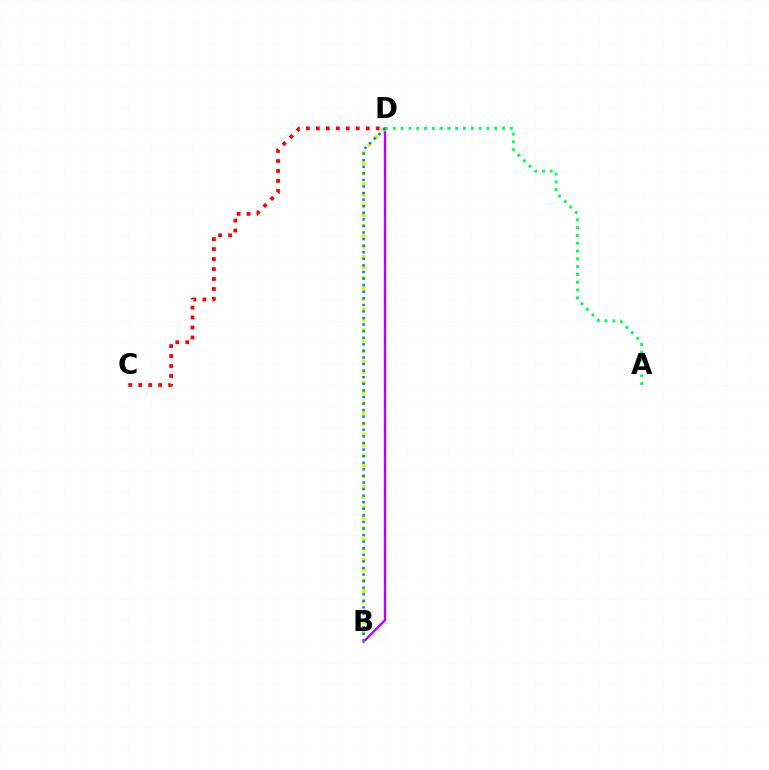{('C', 'D'): [{'color': '#ff0000', 'line_style': 'dotted', 'thickness': 2.71}], ('B', 'D'): [{'color': '#b900ff', 'line_style': 'solid', 'thickness': 1.69}, {'color': '#d1ff00', 'line_style': 'dotted', 'thickness': 2.83}, {'color': '#0074ff', 'line_style': 'dotted', 'thickness': 1.79}], ('A', 'D'): [{'color': '#00ff5c', 'line_style': 'dotted', 'thickness': 2.12}]}